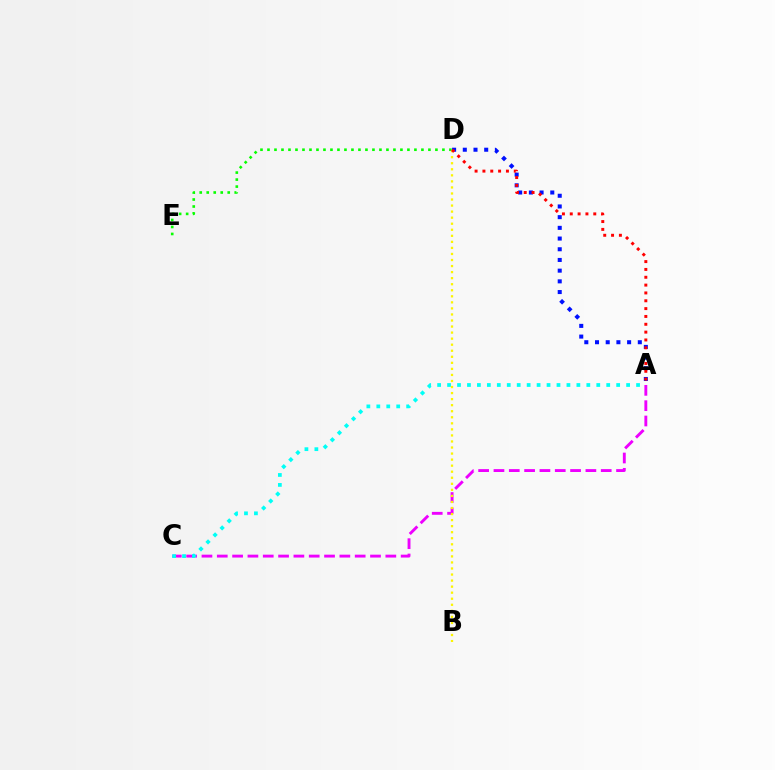{('D', 'E'): [{'color': '#08ff00', 'line_style': 'dotted', 'thickness': 1.9}], ('A', 'C'): [{'color': '#ee00ff', 'line_style': 'dashed', 'thickness': 2.08}, {'color': '#00fff6', 'line_style': 'dotted', 'thickness': 2.7}], ('A', 'D'): [{'color': '#0010ff', 'line_style': 'dotted', 'thickness': 2.91}, {'color': '#ff0000', 'line_style': 'dotted', 'thickness': 2.13}], ('B', 'D'): [{'color': '#fcf500', 'line_style': 'dotted', 'thickness': 1.64}]}